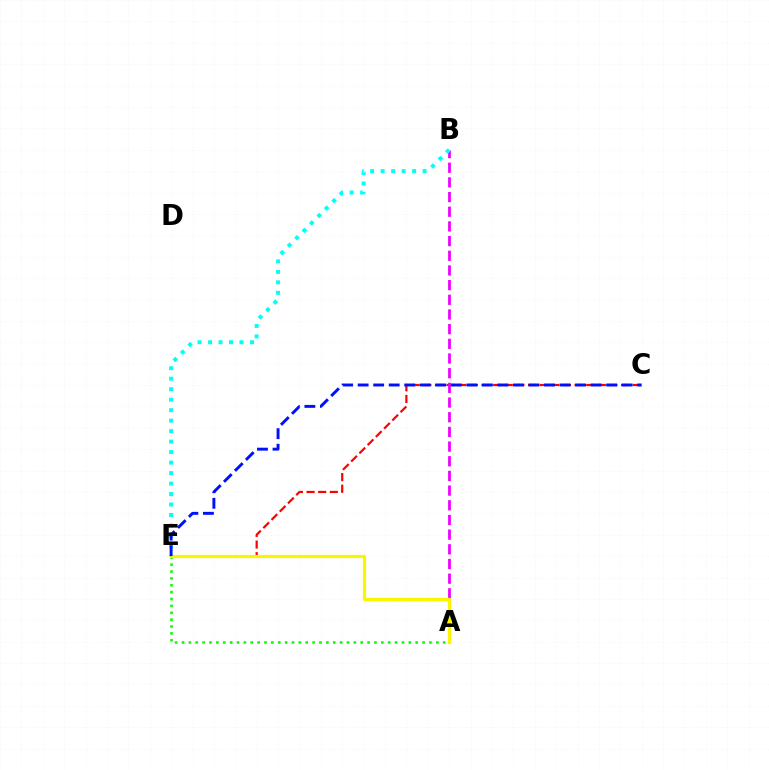{('C', 'E'): [{'color': '#ff0000', 'line_style': 'dashed', 'thickness': 1.58}, {'color': '#0010ff', 'line_style': 'dashed', 'thickness': 2.11}], ('A', 'E'): [{'color': '#08ff00', 'line_style': 'dotted', 'thickness': 1.87}, {'color': '#fcf500', 'line_style': 'solid', 'thickness': 2.31}], ('A', 'B'): [{'color': '#ee00ff', 'line_style': 'dashed', 'thickness': 1.99}], ('B', 'E'): [{'color': '#00fff6', 'line_style': 'dotted', 'thickness': 2.85}]}